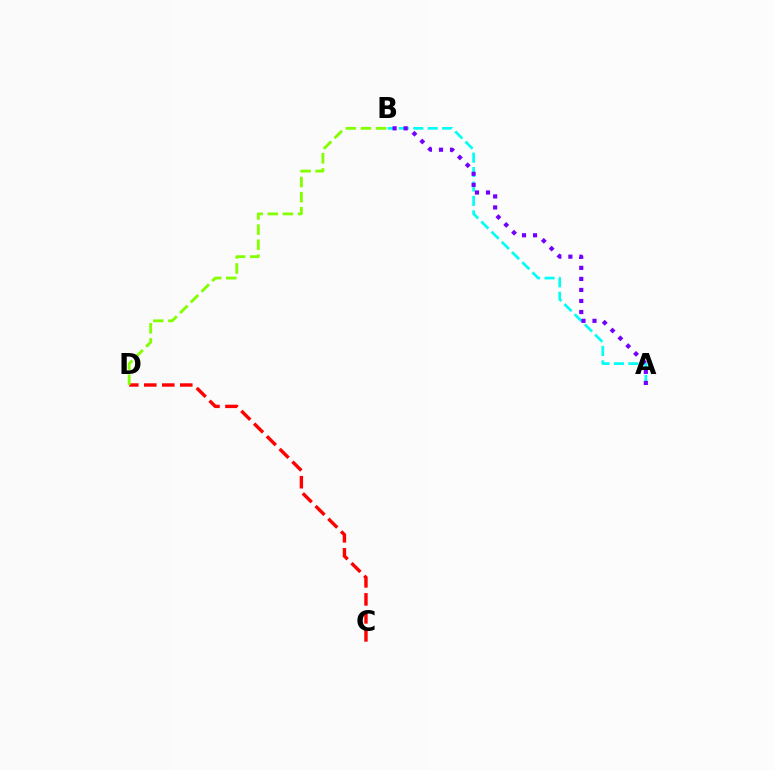{('A', 'B'): [{'color': '#00fff6', 'line_style': 'dashed', 'thickness': 1.96}, {'color': '#7200ff', 'line_style': 'dotted', 'thickness': 3.0}], ('C', 'D'): [{'color': '#ff0000', 'line_style': 'dashed', 'thickness': 2.45}], ('B', 'D'): [{'color': '#84ff00', 'line_style': 'dashed', 'thickness': 2.05}]}